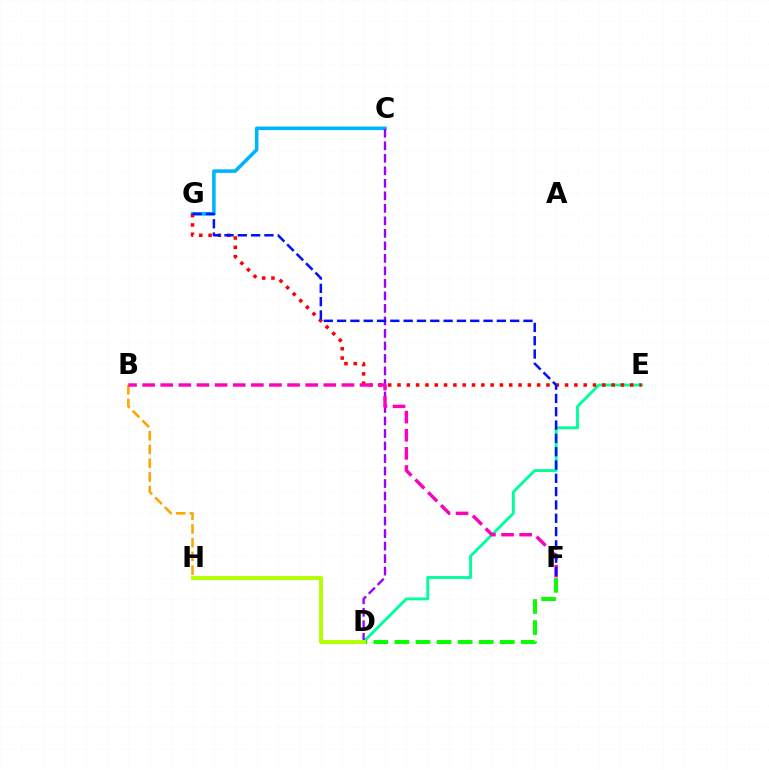{('C', 'G'): [{'color': '#00b5ff', 'line_style': 'solid', 'thickness': 2.58}], ('D', 'E'): [{'color': '#00ff9d', 'line_style': 'solid', 'thickness': 2.08}], ('C', 'D'): [{'color': '#9b00ff', 'line_style': 'dashed', 'thickness': 1.7}], ('E', 'G'): [{'color': '#ff0000', 'line_style': 'dotted', 'thickness': 2.53}], ('B', 'H'): [{'color': '#ffa500', 'line_style': 'dashed', 'thickness': 1.86}], ('D', 'F'): [{'color': '#08ff00', 'line_style': 'dashed', 'thickness': 2.86}], ('B', 'F'): [{'color': '#ff00bd', 'line_style': 'dashed', 'thickness': 2.46}], ('F', 'G'): [{'color': '#0010ff', 'line_style': 'dashed', 'thickness': 1.81}], ('D', 'H'): [{'color': '#b3ff00', 'line_style': 'solid', 'thickness': 2.81}]}